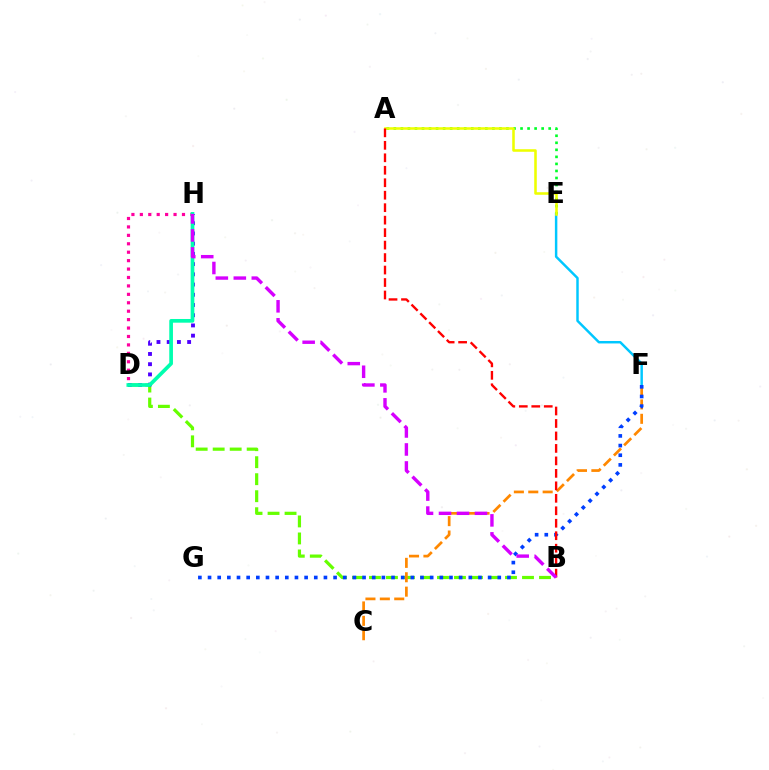{('E', 'F'): [{'color': '#00c7ff', 'line_style': 'solid', 'thickness': 1.77}], ('A', 'E'): [{'color': '#00ff27', 'line_style': 'dotted', 'thickness': 1.91}, {'color': '#eeff00', 'line_style': 'solid', 'thickness': 1.84}], ('B', 'D'): [{'color': '#66ff00', 'line_style': 'dashed', 'thickness': 2.31}], ('C', 'F'): [{'color': '#ff8800', 'line_style': 'dashed', 'thickness': 1.96}], ('F', 'G'): [{'color': '#003fff', 'line_style': 'dotted', 'thickness': 2.62}], ('D', 'H'): [{'color': '#4f00ff', 'line_style': 'dotted', 'thickness': 2.78}, {'color': '#ff00a0', 'line_style': 'dotted', 'thickness': 2.29}, {'color': '#00ffaf', 'line_style': 'solid', 'thickness': 2.66}], ('A', 'B'): [{'color': '#ff0000', 'line_style': 'dashed', 'thickness': 1.69}], ('B', 'H'): [{'color': '#d600ff', 'line_style': 'dashed', 'thickness': 2.44}]}